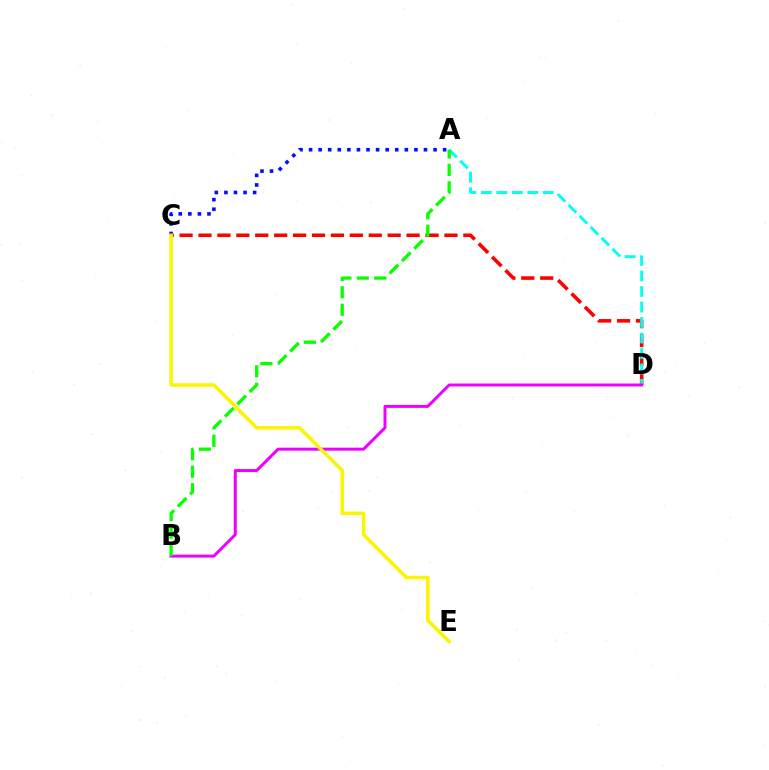{('C', 'D'): [{'color': '#ff0000', 'line_style': 'dashed', 'thickness': 2.57}], ('A', 'C'): [{'color': '#0010ff', 'line_style': 'dotted', 'thickness': 2.6}], ('A', 'D'): [{'color': '#00fff6', 'line_style': 'dashed', 'thickness': 2.1}], ('B', 'D'): [{'color': '#ee00ff', 'line_style': 'solid', 'thickness': 2.15}], ('C', 'E'): [{'color': '#fcf500', 'line_style': 'solid', 'thickness': 2.54}], ('A', 'B'): [{'color': '#08ff00', 'line_style': 'dashed', 'thickness': 2.37}]}